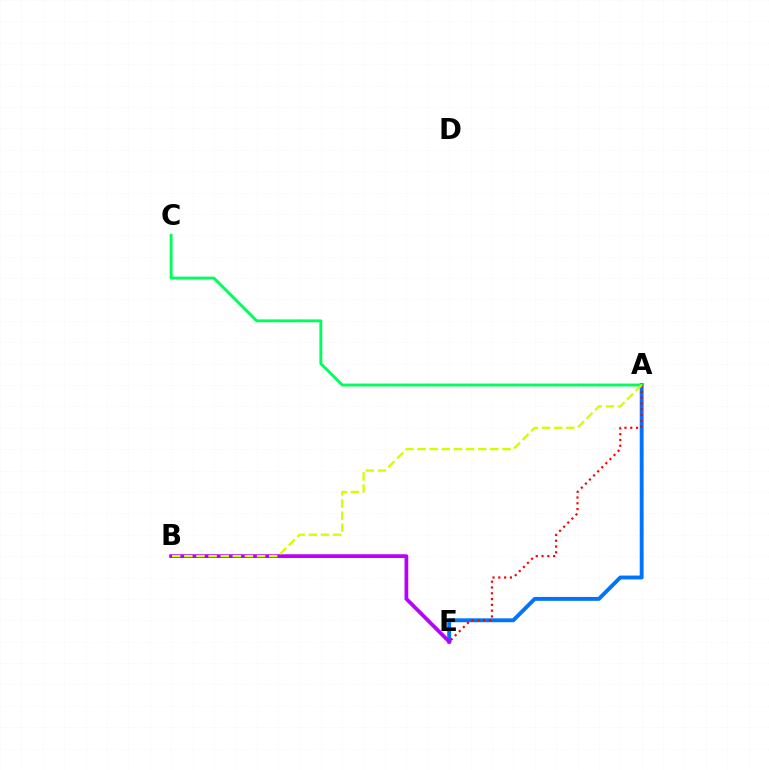{('A', 'E'): [{'color': '#0074ff', 'line_style': 'solid', 'thickness': 2.8}, {'color': '#ff0000', 'line_style': 'dotted', 'thickness': 1.57}], ('A', 'C'): [{'color': '#00ff5c', 'line_style': 'solid', 'thickness': 2.09}], ('B', 'E'): [{'color': '#b900ff', 'line_style': 'solid', 'thickness': 2.69}], ('A', 'B'): [{'color': '#d1ff00', 'line_style': 'dashed', 'thickness': 1.65}]}